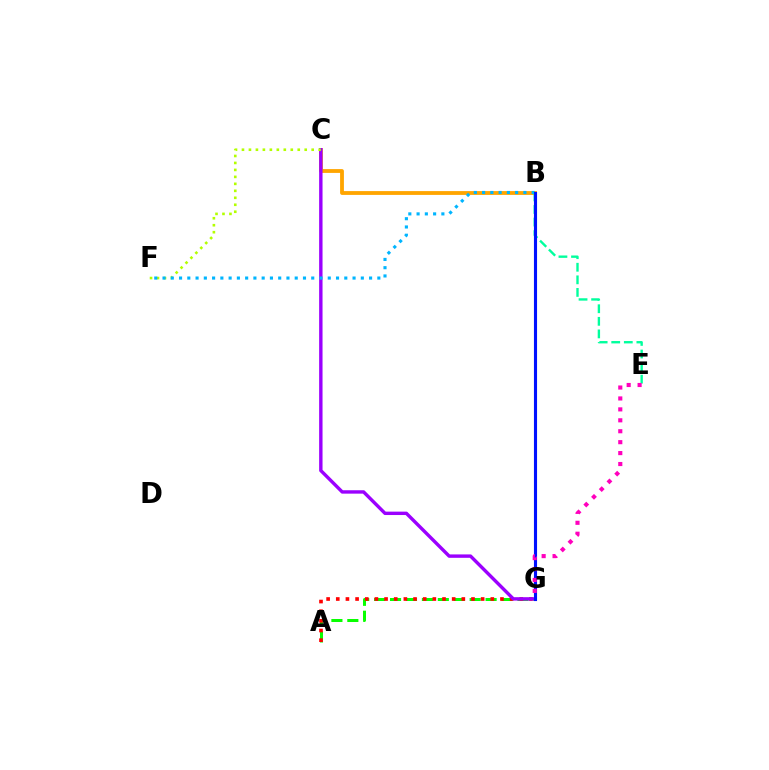{('B', 'C'): [{'color': '#ffa500', 'line_style': 'solid', 'thickness': 2.74}], ('A', 'G'): [{'color': '#08ff00', 'line_style': 'dashed', 'thickness': 2.16}, {'color': '#ff0000', 'line_style': 'dotted', 'thickness': 2.62}], ('C', 'G'): [{'color': '#9b00ff', 'line_style': 'solid', 'thickness': 2.45}], ('C', 'F'): [{'color': '#b3ff00', 'line_style': 'dotted', 'thickness': 1.89}], ('B', 'F'): [{'color': '#00b5ff', 'line_style': 'dotted', 'thickness': 2.24}], ('B', 'E'): [{'color': '#00ff9d', 'line_style': 'dashed', 'thickness': 1.71}], ('B', 'G'): [{'color': '#0010ff', 'line_style': 'solid', 'thickness': 2.24}], ('E', 'G'): [{'color': '#ff00bd', 'line_style': 'dotted', 'thickness': 2.97}]}